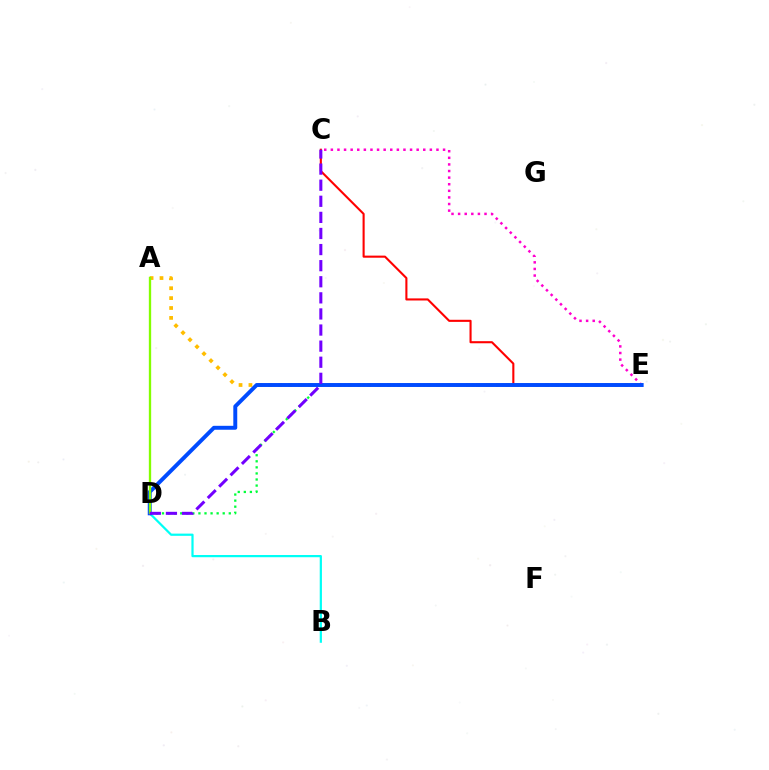{('A', 'E'): [{'color': '#ffbd00', 'line_style': 'dotted', 'thickness': 2.69}], ('B', 'D'): [{'color': '#00fff6', 'line_style': 'solid', 'thickness': 1.6}], ('D', 'E'): [{'color': '#00ff39', 'line_style': 'dotted', 'thickness': 1.65}, {'color': '#004bff', 'line_style': 'solid', 'thickness': 2.83}], ('C', 'E'): [{'color': '#ff00cf', 'line_style': 'dotted', 'thickness': 1.79}, {'color': '#ff0000', 'line_style': 'solid', 'thickness': 1.51}], ('A', 'D'): [{'color': '#84ff00', 'line_style': 'solid', 'thickness': 1.68}], ('C', 'D'): [{'color': '#7200ff', 'line_style': 'dashed', 'thickness': 2.19}]}